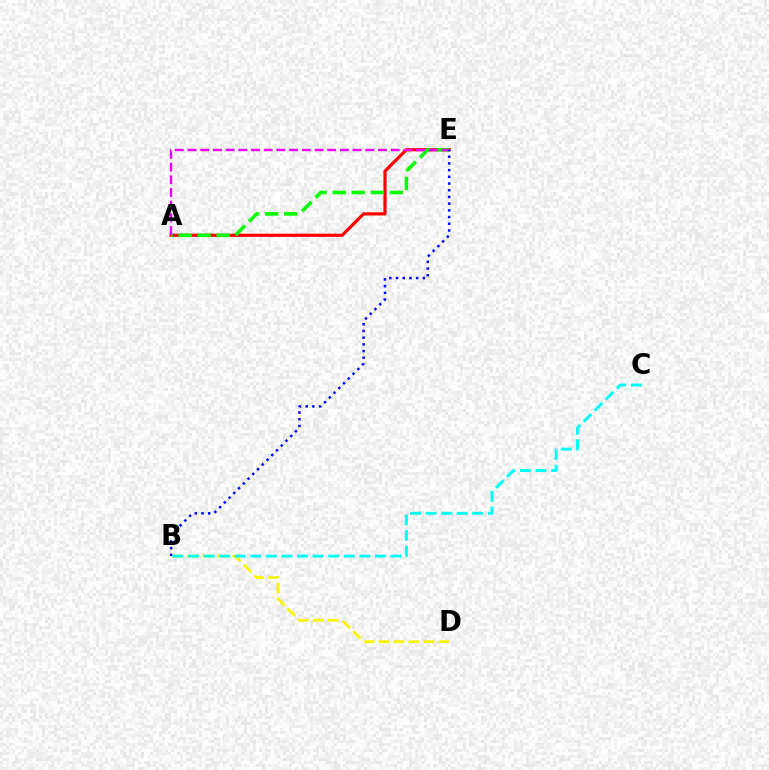{('B', 'D'): [{'color': '#fcf500', 'line_style': 'dashed', 'thickness': 2.03}], ('A', 'E'): [{'color': '#ff0000', 'line_style': 'solid', 'thickness': 2.29}, {'color': '#08ff00', 'line_style': 'dashed', 'thickness': 2.59}, {'color': '#ee00ff', 'line_style': 'dashed', 'thickness': 1.72}], ('B', 'E'): [{'color': '#0010ff', 'line_style': 'dotted', 'thickness': 1.82}], ('B', 'C'): [{'color': '#00fff6', 'line_style': 'dashed', 'thickness': 2.12}]}